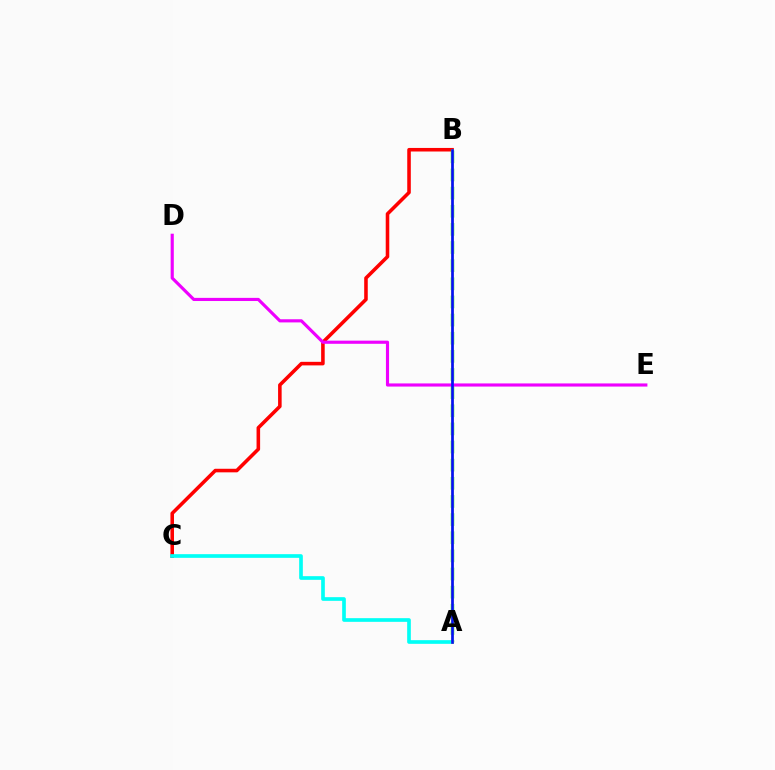{('B', 'C'): [{'color': '#ff0000', 'line_style': 'solid', 'thickness': 2.56}], ('A', 'B'): [{'color': '#08ff00', 'line_style': 'dashed', 'thickness': 2.46}, {'color': '#fcf500', 'line_style': 'solid', 'thickness': 1.9}, {'color': '#0010ff', 'line_style': 'solid', 'thickness': 1.92}], ('A', 'C'): [{'color': '#00fff6', 'line_style': 'solid', 'thickness': 2.64}], ('D', 'E'): [{'color': '#ee00ff', 'line_style': 'solid', 'thickness': 2.26}]}